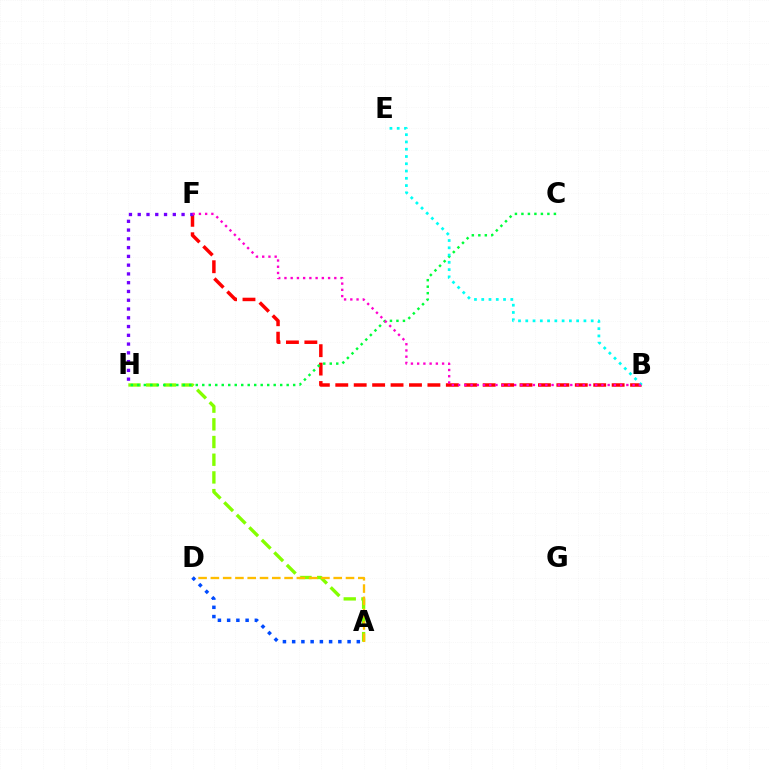{('B', 'F'): [{'color': '#ff0000', 'line_style': 'dashed', 'thickness': 2.5}, {'color': '#ff00cf', 'line_style': 'dotted', 'thickness': 1.69}], ('A', 'H'): [{'color': '#84ff00', 'line_style': 'dashed', 'thickness': 2.4}], ('C', 'H'): [{'color': '#00ff39', 'line_style': 'dotted', 'thickness': 1.76}], ('A', 'D'): [{'color': '#ffbd00', 'line_style': 'dashed', 'thickness': 1.67}, {'color': '#004bff', 'line_style': 'dotted', 'thickness': 2.51}], ('B', 'E'): [{'color': '#00fff6', 'line_style': 'dotted', 'thickness': 1.97}], ('F', 'H'): [{'color': '#7200ff', 'line_style': 'dotted', 'thickness': 2.38}]}